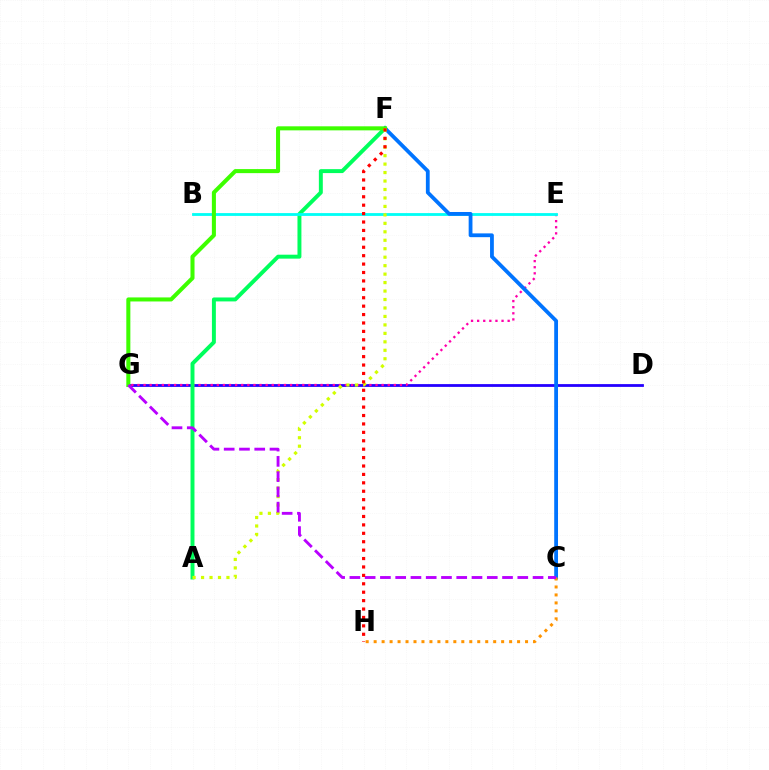{('D', 'G'): [{'color': '#2500ff', 'line_style': 'solid', 'thickness': 2.01}], ('E', 'G'): [{'color': '#ff00ac', 'line_style': 'dotted', 'thickness': 1.66}], ('A', 'F'): [{'color': '#00ff5c', 'line_style': 'solid', 'thickness': 2.84}, {'color': '#d1ff00', 'line_style': 'dotted', 'thickness': 2.3}], ('B', 'E'): [{'color': '#00fff6', 'line_style': 'solid', 'thickness': 2.02}], ('C', 'F'): [{'color': '#0074ff', 'line_style': 'solid', 'thickness': 2.73}], ('F', 'G'): [{'color': '#3dff00', 'line_style': 'solid', 'thickness': 2.91}], ('C', 'H'): [{'color': '#ff9400', 'line_style': 'dotted', 'thickness': 2.17}], ('C', 'G'): [{'color': '#b900ff', 'line_style': 'dashed', 'thickness': 2.07}], ('F', 'H'): [{'color': '#ff0000', 'line_style': 'dotted', 'thickness': 2.29}]}